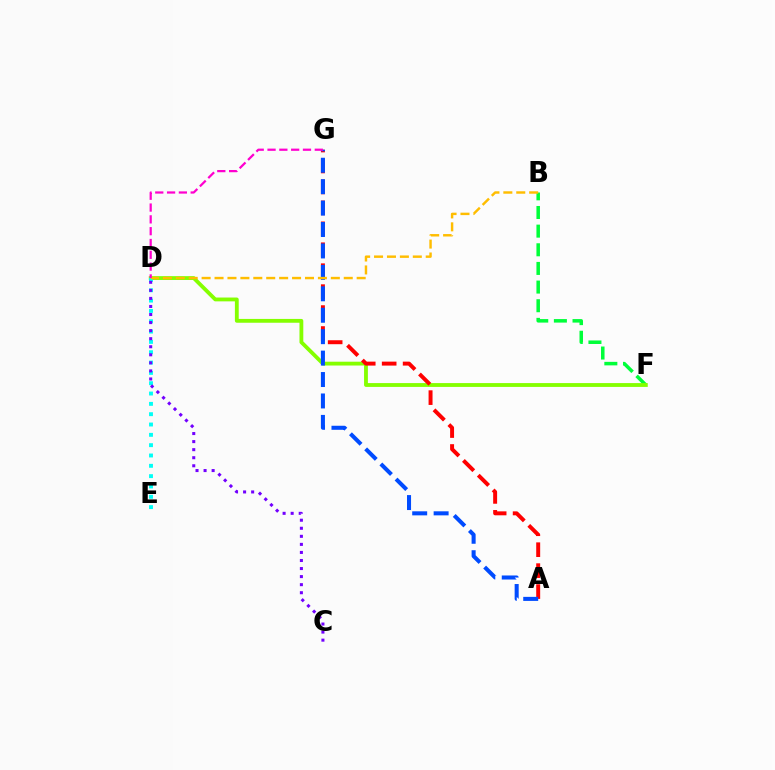{('B', 'F'): [{'color': '#00ff39', 'line_style': 'dashed', 'thickness': 2.53}], ('D', 'F'): [{'color': '#84ff00', 'line_style': 'solid', 'thickness': 2.75}], ('A', 'G'): [{'color': '#ff0000', 'line_style': 'dashed', 'thickness': 2.85}, {'color': '#004bff', 'line_style': 'dashed', 'thickness': 2.91}], ('D', 'E'): [{'color': '#00fff6', 'line_style': 'dotted', 'thickness': 2.81}], ('B', 'D'): [{'color': '#ffbd00', 'line_style': 'dashed', 'thickness': 1.76}], ('D', 'G'): [{'color': '#ff00cf', 'line_style': 'dashed', 'thickness': 1.6}], ('C', 'D'): [{'color': '#7200ff', 'line_style': 'dotted', 'thickness': 2.19}]}